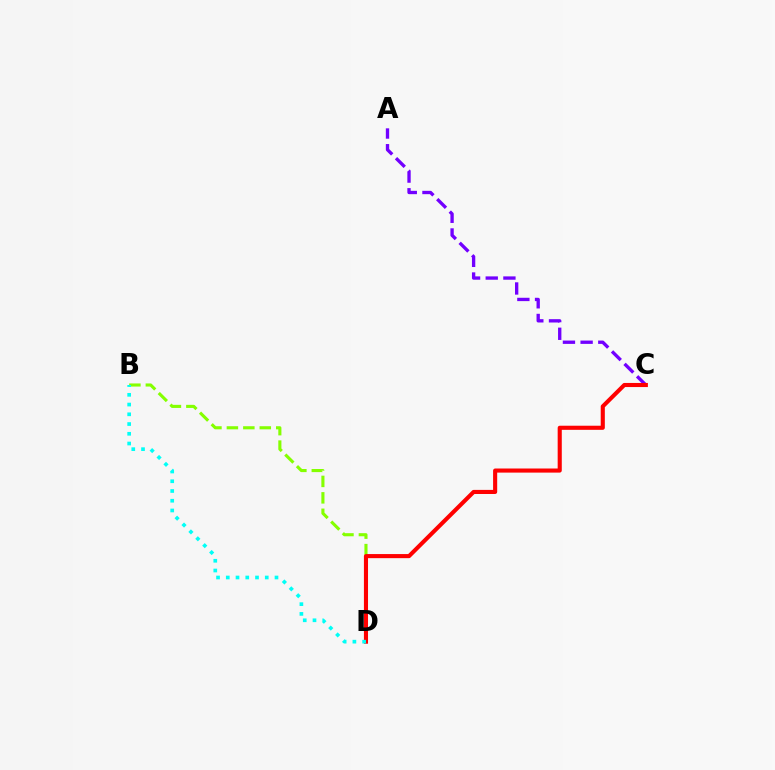{('A', 'C'): [{'color': '#7200ff', 'line_style': 'dashed', 'thickness': 2.4}], ('B', 'D'): [{'color': '#84ff00', 'line_style': 'dashed', 'thickness': 2.23}, {'color': '#00fff6', 'line_style': 'dotted', 'thickness': 2.65}], ('C', 'D'): [{'color': '#ff0000', 'line_style': 'solid', 'thickness': 2.95}]}